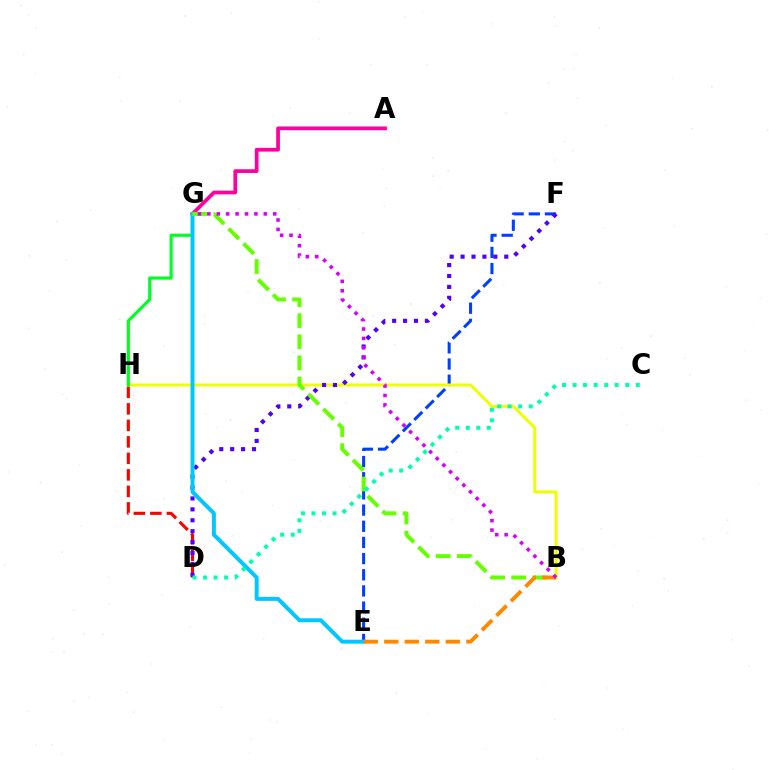{('E', 'F'): [{'color': '#003fff', 'line_style': 'dashed', 'thickness': 2.2}], ('A', 'G'): [{'color': '#ff00a0', 'line_style': 'solid', 'thickness': 2.69}], ('B', 'H'): [{'color': '#eeff00', 'line_style': 'solid', 'thickness': 2.15}], ('D', 'H'): [{'color': '#ff0000', 'line_style': 'dashed', 'thickness': 2.24}], ('D', 'F'): [{'color': '#4f00ff', 'line_style': 'dotted', 'thickness': 2.97}], ('G', 'H'): [{'color': '#00ff27', 'line_style': 'solid', 'thickness': 2.29}], ('E', 'G'): [{'color': '#00c7ff', 'line_style': 'solid', 'thickness': 2.85}], ('B', 'G'): [{'color': '#66ff00', 'line_style': 'dashed', 'thickness': 2.87}, {'color': '#d600ff', 'line_style': 'dotted', 'thickness': 2.56}], ('C', 'D'): [{'color': '#00ffaf', 'line_style': 'dotted', 'thickness': 2.86}], ('B', 'E'): [{'color': '#ff8800', 'line_style': 'dashed', 'thickness': 2.79}]}